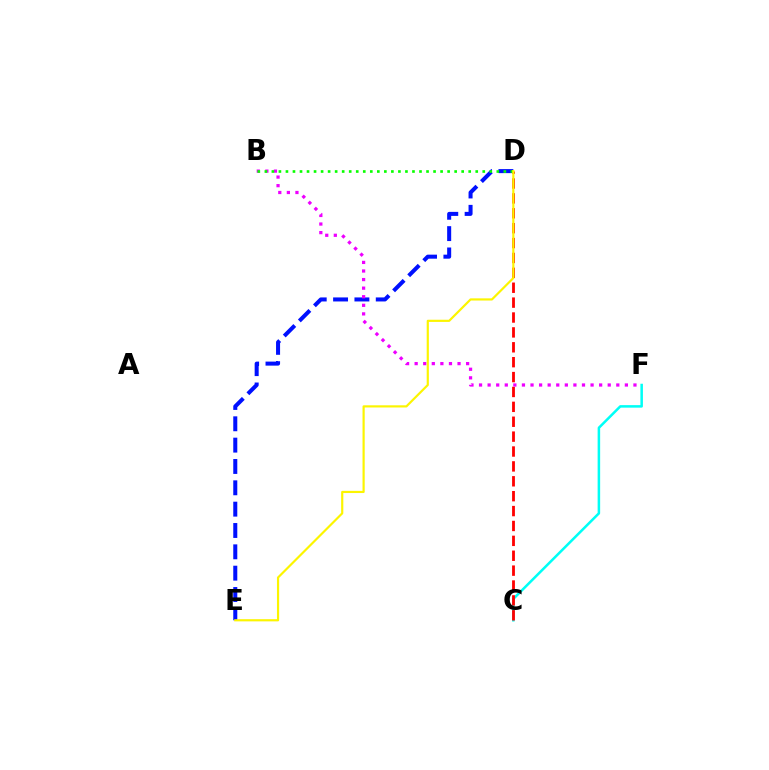{('D', 'E'): [{'color': '#0010ff', 'line_style': 'dashed', 'thickness': 2.9}, {'color': '#fcf500', 'line_style': 'solid', 'thickness': 1.57}], ('C', 'F'): [{'color': '#00fff6', 'line_style': 'solid', 'thickness': 1.81}], ('C', 'D'): [{'color': '#ff0000', 'line_style': 'dashed', 'thickness': 2.02}], ('B', 'F'): [{'color': '#ee00ff', 'line_style': 'dotted', 'thickness': 2.33}], ('B', 'D'): [{'color': '#08ff00', 'line_style': 'dotted', 'thickness': 1.91}]}